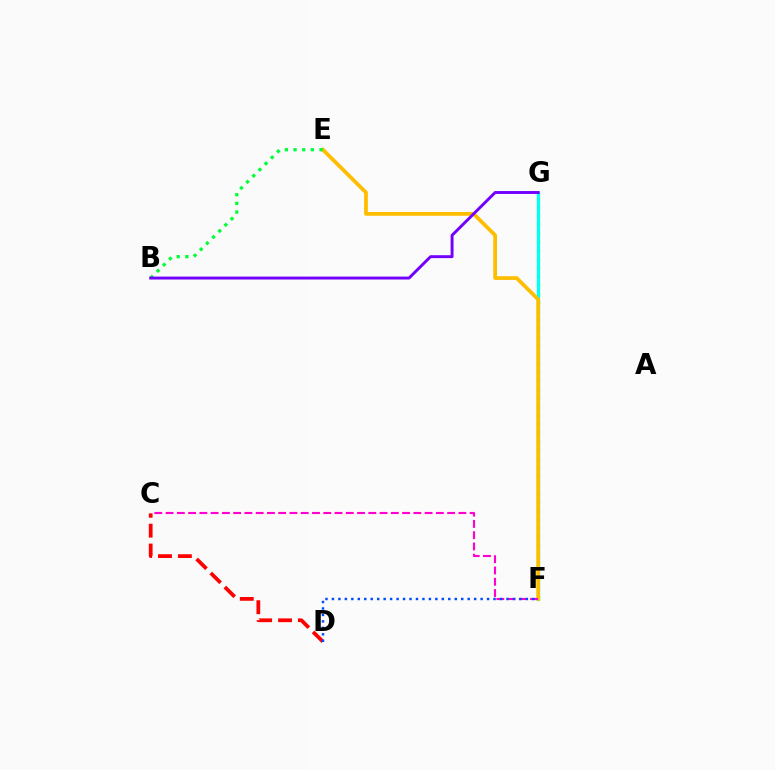{('F', 'G'): [{'color': '#84ff00', 'line_style': 'dotted', 'thickness': 2.36}, {'color': '#00fff6', 'line_style': 'solid', 'thickness': 2.33}], ('E', 'F'): [{'color': '#ffbd00', 'line_style': 'solid', 'thickness': 2.71}], ('C', 'D'): [{'color': '#ff0000', 'line_style': 'dashed', 'thickness': 2.7}], ('B', 'E'): [{'color': '#00ff39', 'line_style': 'dotted', 'thickness': 2.36}], ('C', 'F'): [{'color': '#ff00cf', 'line_style': 'dashed', 'thickness': 1.53}], ('B', 'G'): [{'color': '#7200ff', 'line_style': 'solid', 'thickness': 2.1}], ('D', 'F'): [{'color': '#004bff', 'line_style': 'dotted', 'thickness': 1.76}]}